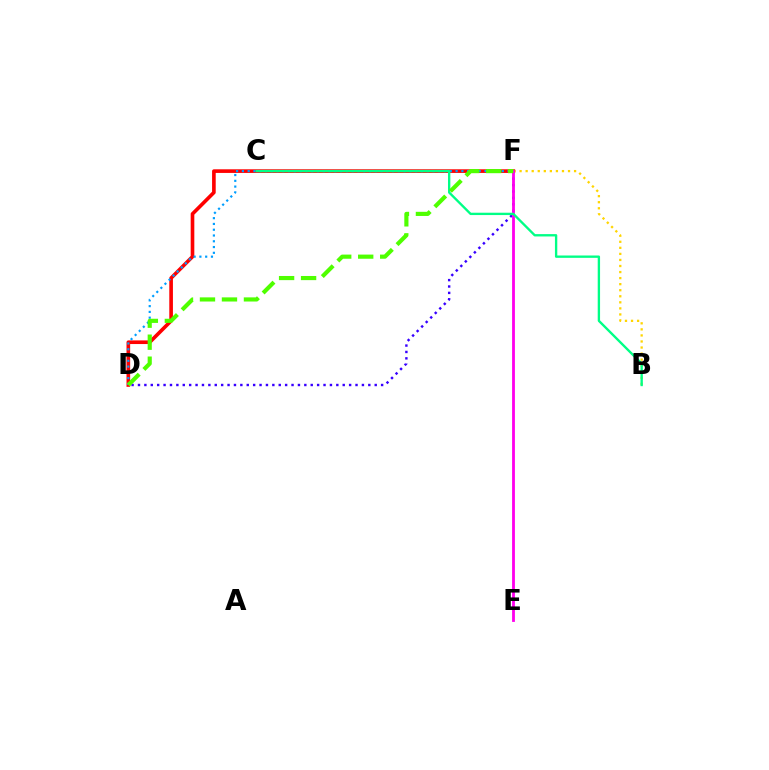{('D', 'F'): [{'color': '#3700ff', 'line_style': 'dotted', 'thickness': 1.74}, {'color': '#ff0000', 'line_style': 'solid', 'thickness': 2.62}, {'color': '#009eff', 'line_style': 'dotted', 'thickness': 1.57}, {'color': '#4fff00', 'line_style': 'dashed', 'thickness': 2.99}], ('B', 'C'): [{'color': '#ffd500', 'line_style': 'dotted', 'thickness': 1.64}, {'color': '#00ff86', 'line_style': 'solid', 'thickness': 1.69}], ('E', 'F'): [{'color': '#ff00ed', 'line_style': 'solid', 'thickness': 2.03}]}